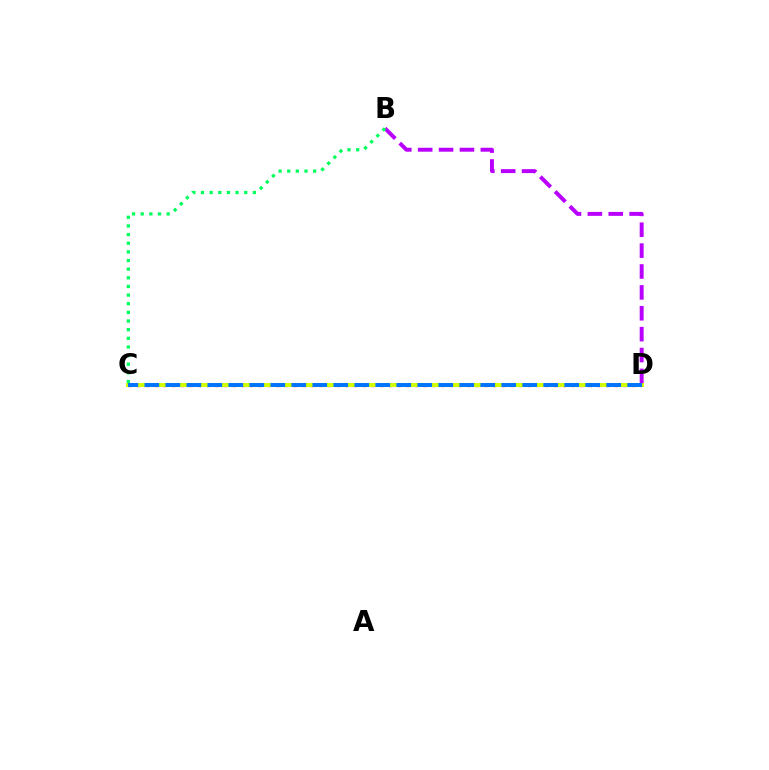{('C', 'D'): [{'color': '#ff0000', 'line_style': 'dotted', 'thickness': 2.36}, {'color': '#d1ff00', 'line_style': 'solid', 'thickness': 2.9}, {'color': '#0074ff', 'line_style': 'dashed', 'thickness': 2.85}], ('B', 'D'): [{'color': '#b900ff', 'line_style': 'dashed', 'thickness': 2.84}], ('B', 'C'): [{'color': '#00ff5c', 'line_style': 'dotted', 'thickness': 2.35}]}